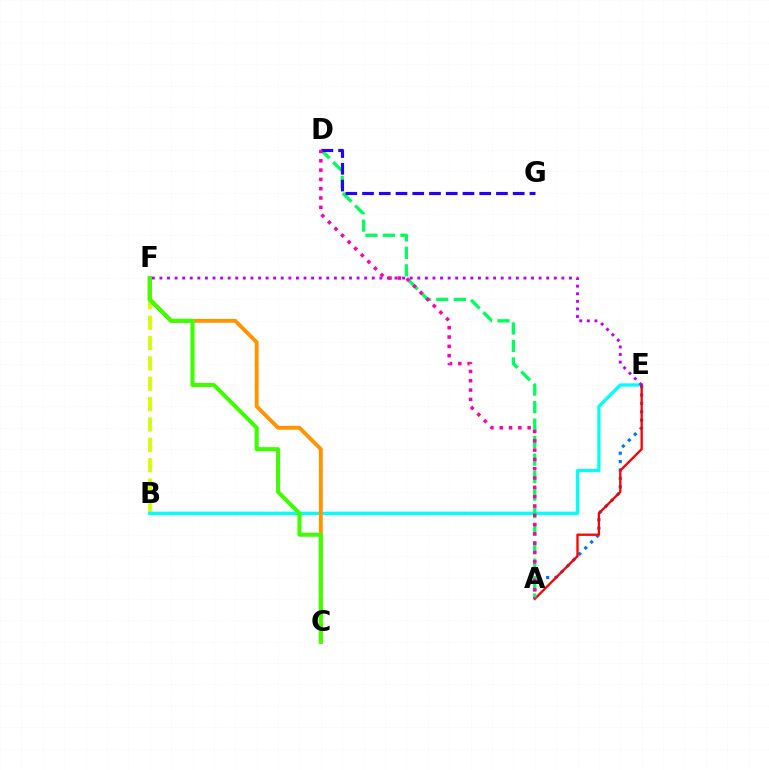{('B', 'F'): [{'color': '#d1ff00', 'line_style': 'dashed', 'thickness': 2.77}], ('B', 'E'): [{'color': '#00fff6', 'line_style': 'solid', 'thickness': 2.36}], ('A', 'E'): [{'color': '#0074ff', 'line_style': 'dotted', 'thickness': 2.28}, {'color': '#ff0000', 'line_style': 'solid', 'thickness': 1.66}], ('C', 'F'): [{'color': '#ff9400', 'line_style': 'solid', 'thickness': 2.79}, {'color': '#3dff00', 'line_style': 'solid', 'thickness': 2.92}], ('A', 'D'): [{'color': '#00ff5c', 'line_style': 'dashed', 'thickness': 2.38}, {'color': '#ff00ac', 'line_style': 'dotted', 'thickness': 2.53}], ('E', 'F'): [{'color': '#b900ff', 'line_style': 'dotted', 'thickness': 2.06}], ('D', 'G'): [{'color': '#2500ff', 'line_style': 'dashed', 'thickness': 2.27}]}